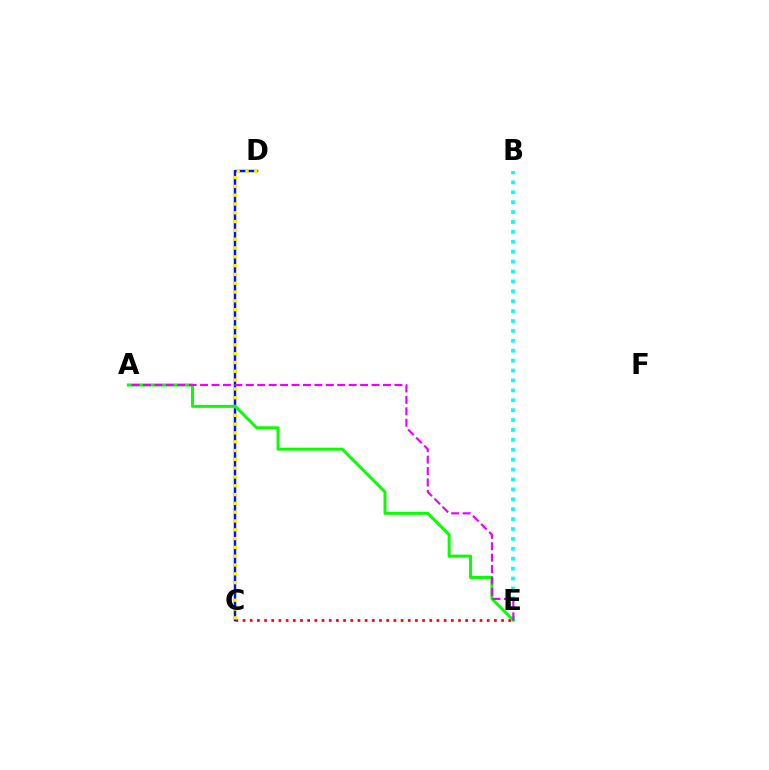{('C', 'E'): [{'color': '#ff0000', 'line_style': 'dotted', 'thickness': 1.95}], ('C', 'D'): [{'color': '#0010ff', 'line_style': 'solid', 'thickness': 1.78}, {'color': '#fcf500', 'line_style': 'dotted', 'thickness': 2.39}], ('B', 'E'): [{'color': '#00fff6', 'line_style': 'dotted', 'thickness': 2.69}], ('A', 'E'): [{'color': '#08ff00', 'line_style': 'solid', 'thickness': 2.15}, {'color': '#ee00ff', 'line_style': 'dashed', 'thickness': 1.55}]}